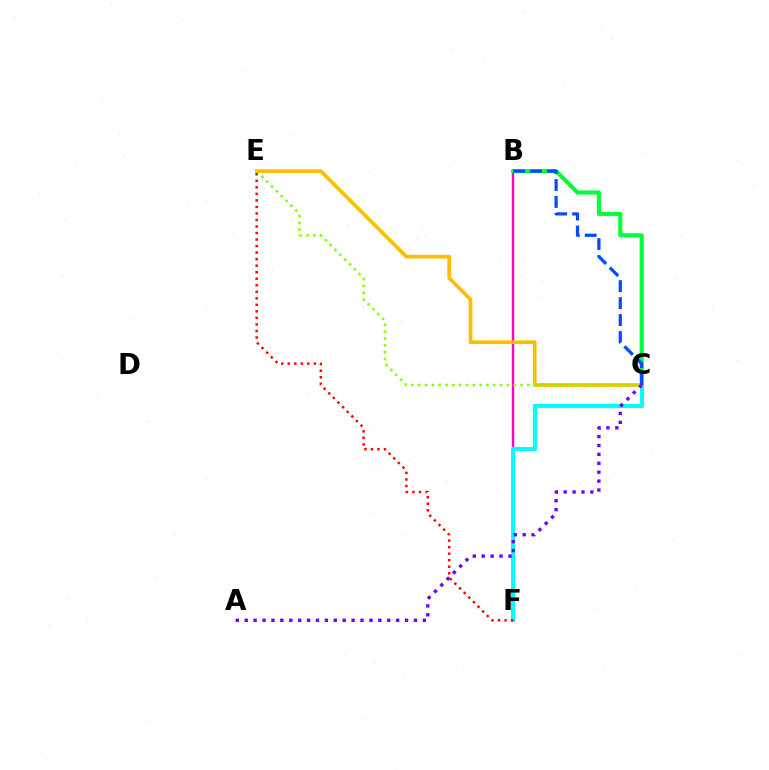{('B', 'F'): [{'color': '#ff00cf', 'line_style': 'solid', 'thickness': 1.73}], ('B', 'C'): [{'color': '#00ff39', 'line_style': 'solid', 'thickness': 2.96}, {'color': '#004bff', 'line_style': 'dashed', 'thickness': 2.31}], ('C', 'F'): [{'color': '#00fff6', 'line_style': 'solid', 'thickness': 2.97}], ('C', 'E'): [{'color': '#ffbd00', 'line_style': 'solid', 'thickness': 2.66}, {'color': '#84ff00', 'line_style': 'dotted', 'thickness': 1.85}], ('E', 'F'): [{'color': '#ff0000', 'line_style': 'dotted', 'thickness': 1.77}], ('A', 'C'): [{'color': '#7200ff', 'line_style': 'dotted', 'thickness': 2.42}]}